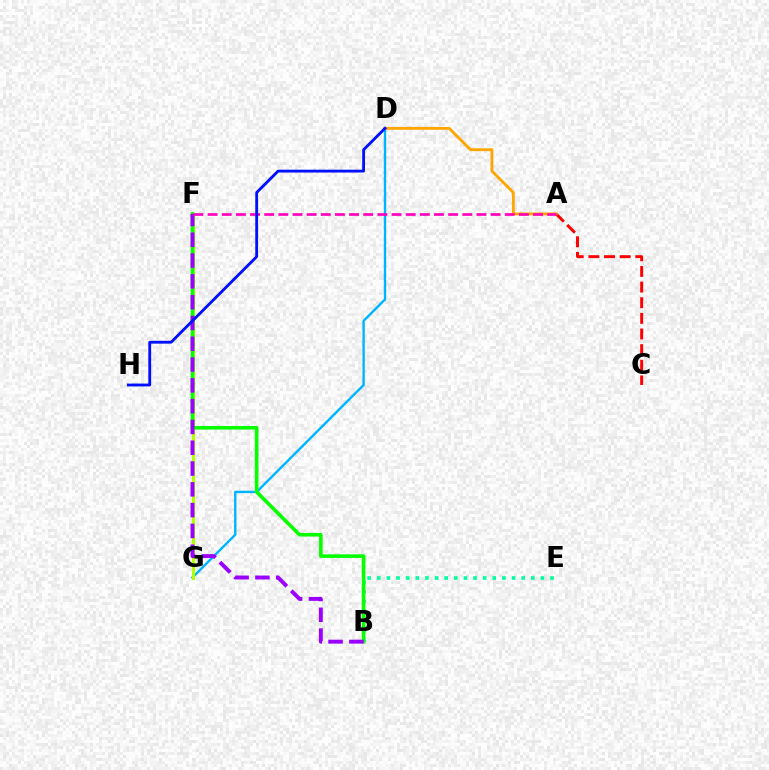{('B', 'E'): [{'color': '#00ff9d', 'line_style': 'dotted', 'thickness': 2.61}], ('A', 'C'): [{'color': '#ff0000', 'line_style': 'dashed', 'thickness': 2.12}], ('D', 'G'): [{'color': '#00b5ff', 'line_style': 'solid', 'thickness': 1.73}], ('F', 'G'): [{'color': '#b3ff00', 'line_style': 'solid', 'thickness': 2.24}], ('A', 'D'): [{'color': '#ffa500', 'line_style': 'solid', 'thickness': 2.04}], ('B', 'F'): [{'color': '#08ff00', 'line_style': 'solid', 'thickness': 2.6}, {'color': '#9b00ff', 'line_style': 'dashed', 'thickness': 2.83}], ('A', 'F'): [{'color': '#ff00bd', 'line_style': 'dashed', 'thickness': 1.92}], ('D', 'H'): [{'color': '#0010ff', 'line_style': 'solid', 'thickness': 2.04}]}